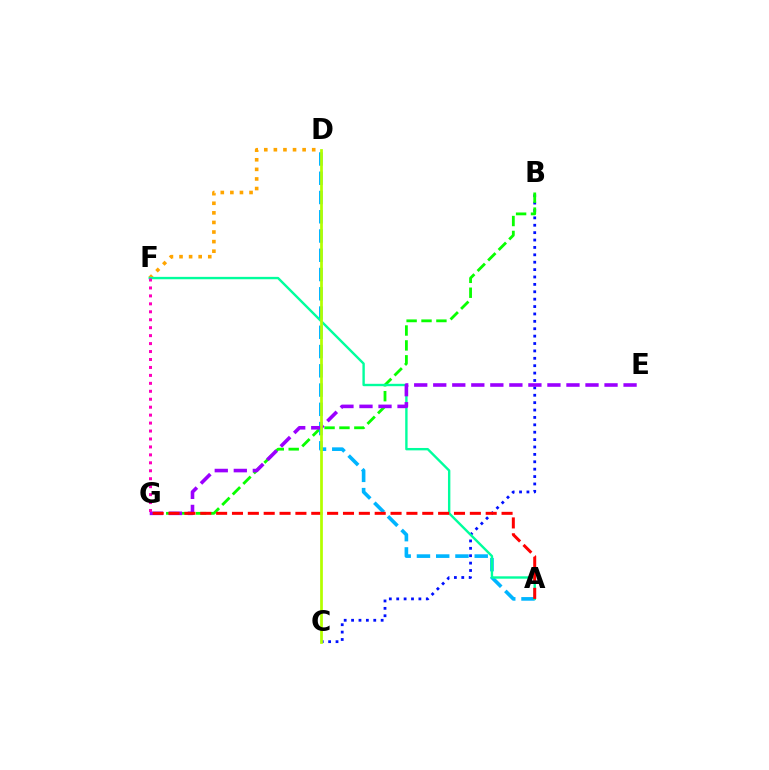{('B', 'C'): [{'color': '#0010ff', 'line_style': 'dotted', 'thickness': 2.01}], ('B', 'G'): [{'color': '#08ff00', 'line_style': 'dashed', 'thickness': 2.02}], ('A', 'D'): [{'color': '#00b5ff', 'line_style': 'dashed', 'thickness': 2.62}], ('D', 'F'): [{'color': '#ffa500', 'line_style': 'dotted', 'thickness': 2.6}], ('A', 'F'): [{'color': '#00ff9d', 'line_style': 'solid', 'thickness': 1.72}], ('E', 'G'): [{'color': '#9b00ff', 'line_style': 'dashed', 'thickness': 2.59}], ('A', 'G'): [{'color': '#ff0000', 'line_style': 'dashed', 'thickness': 2.15}], ('C', 'D'): [{'color': '#b3ff00', 'line_style': 'solid', 'thickness': 1.98}], ('F', 'G'): [{'color': '#ff00bd', 'line_style': 'dotted', 'thickness': 2.16}]}